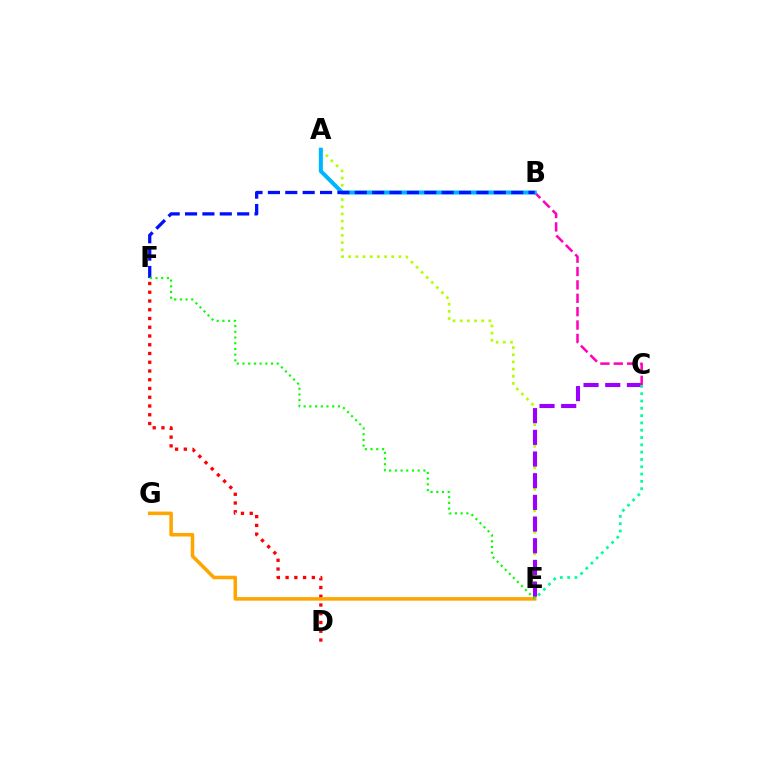{('A', 'E'): [{'color': '#b3ff00', 'line_style': 'dotted', 'thickness': 1.95}], ('C', 'E'): [{'color': '#9b00ff', 'line_style': 'dashed', 'thickness': 2.95}, {'color': '#00ff9d', 'line_style': 'dotted', 'thickness': 1.99}], ('B', 'C'): [{'color': '#ff00bd', 'line_style': 'dashed', 'thickness': 1.82}], ('A', 'B'): [{'color': '#00b5ff', 'line_style': 'solid', 'thickness': 2.91}], ('D', 'F'): [{'color': '#ff0000', 'line_style': 'dotted', 'thickness': 2.38}], ('B', 'F'): [{'color': '#0010ff', 'line_style': 'dashed', 'thickness': 2.36}], ('E', 'G'): [{'color': '#ffa500', 'line_style': 'solid', 'thickness': 2.56}], ('E', 'F'): [{'color': '#08ff00', 'line_style': 'dotted', 'thickness': 1.55}]}